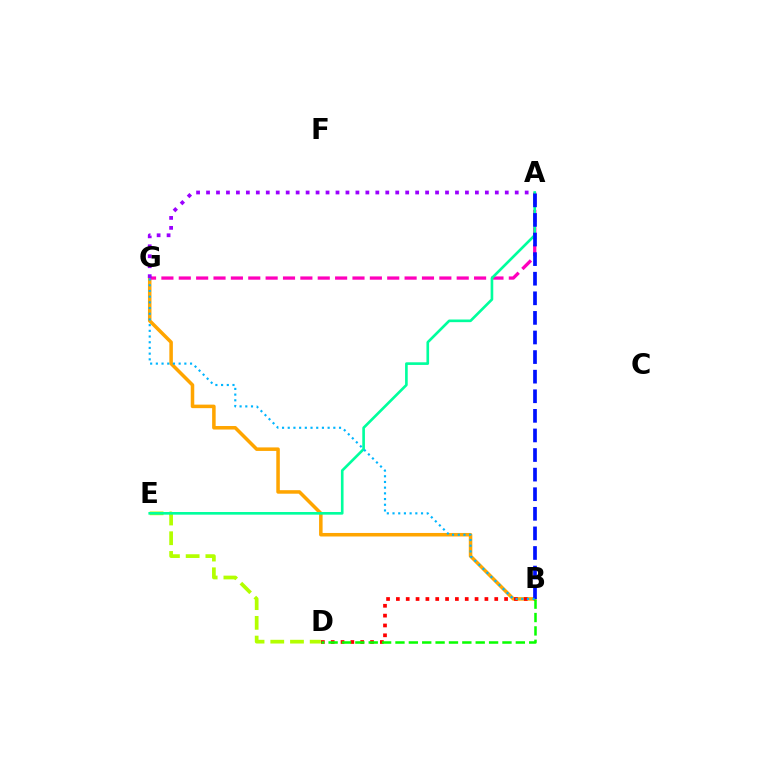{('B', 'G'): [{'color': '#ffa500', 'line_style': 'solid', 'thickness': 2.54}, {'color': '#00b5ff', 'line_style': 'dotted', 'thickness': 1.55}], ('B', 'D'): [{'color': '#ff0000', 'line_style': 'dotted', 'thickness': 2.67}, {'color': '#08ff00', 'line_style': 'dashed', 'thickness': 1.82}], ('D', 'E'): [{'color': '#b3ff00', 'line_style': 'dashed', 'thickness': 2.68}], ('A', 'G'): [{'color': '#ff00bd', 'line_style': 'dashed', 'thickness': 2.36}, {'color': '#9b00ff', 'line_style': 'dotted', 'thickness': 2.71}], ('A', 'E'): [{'color': '#00ff9d', 'line_style': 'solid', 'thickness': 1.9}], ('A', 'B'): [{'color': '#0010ff', 'line_style': 'dashed', 'thickness': 2.66}]}